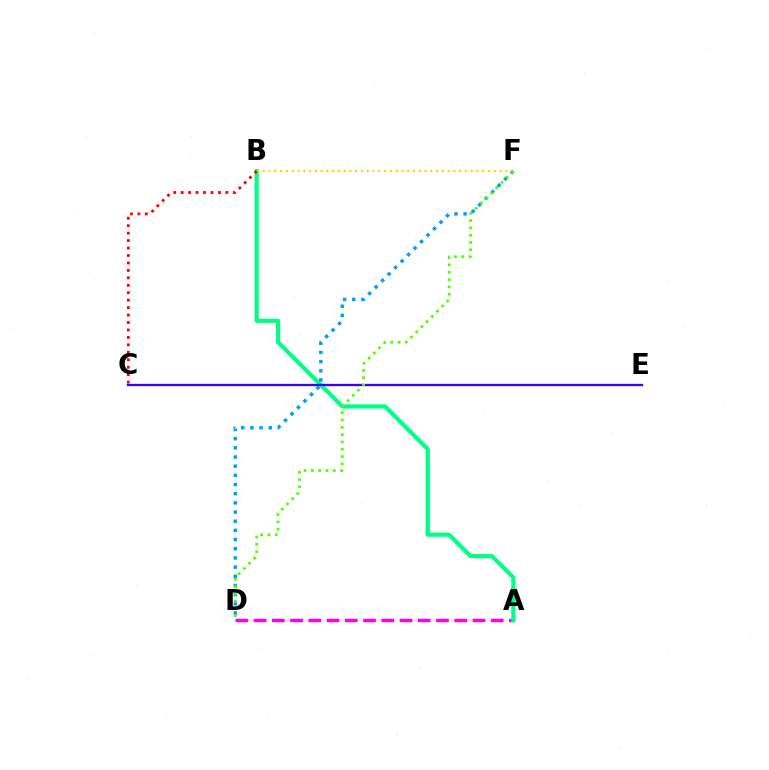{('A', 'D'): [{'color': '#ff00ed', 'line_style': 'dashed', 'thickness': 2.48}], ('A', 'B'): [{'color': '#00ff86', 'line_style': 'solid', 'thickness': 2.99}], ('B', 'F'): [{'color': '#ffd500', 'line_style': 'dotted', 'thickness': 1.57}], ('D', 'F'): [{'color': '#009eff', 'line_style': 'dotted', 'thickness': 2.49}, {'color': '#4fff00', 'line_style': 'dotted', 'thickness': 1.99}], ('C', 'E'): [{'color': '#3700ff', 'line_style': 'solid', 'thickness': 1.66}], ('B', 'C'): [{'color': '#ff0000', 'line_style': 'dotted', 'thickness': 2.02}]}